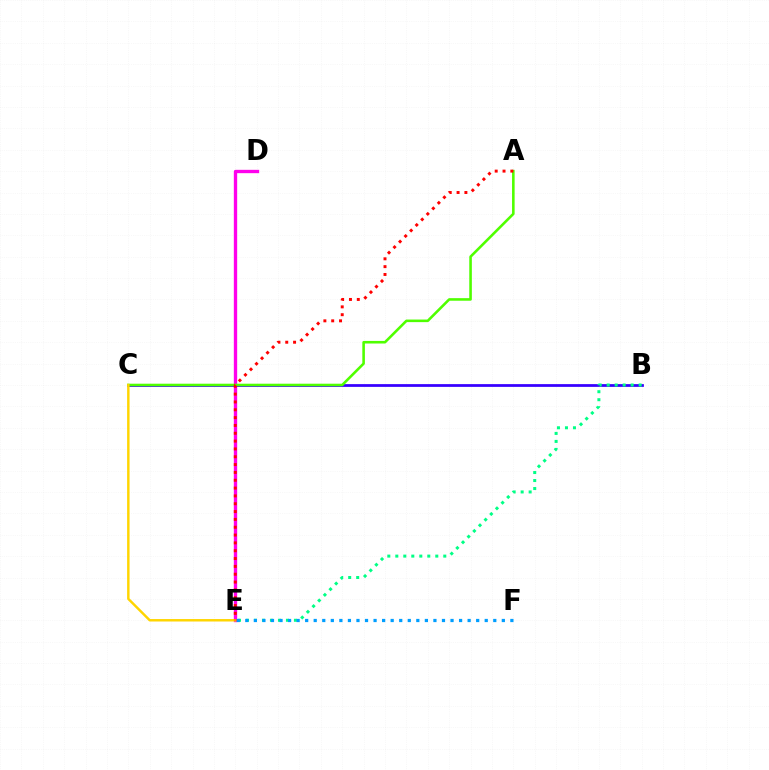{('D', 'E'): [{'color': '#ff00ed', 'line_style': 'solid', 'thickness': 2.41}], ('B', 'C'): [{'color': '#3700ff', 'line_style': 'solid', 'thickness': 1.98}], ('B', 'E'): [{'color': '#00ff86', 'line_style': 'dotted', 'thickness': 2.17}], ('A', 'C'): [{'color': '#4fff00', 'line_style': 'solid', 'thickness': 1.86}], ('C', 'E'): [{'color': '#ffd500', 'line_style': 'solid', 'thickness': 1.76}], ('E', 'F'): [{'color': '#009eff', 'line_style': 'dotted', 'thickness': 2.32}], ('A', 'E'): [{'color': '#ff0000', 'line_style': 'dotted', 'thickness': 2.13}]}